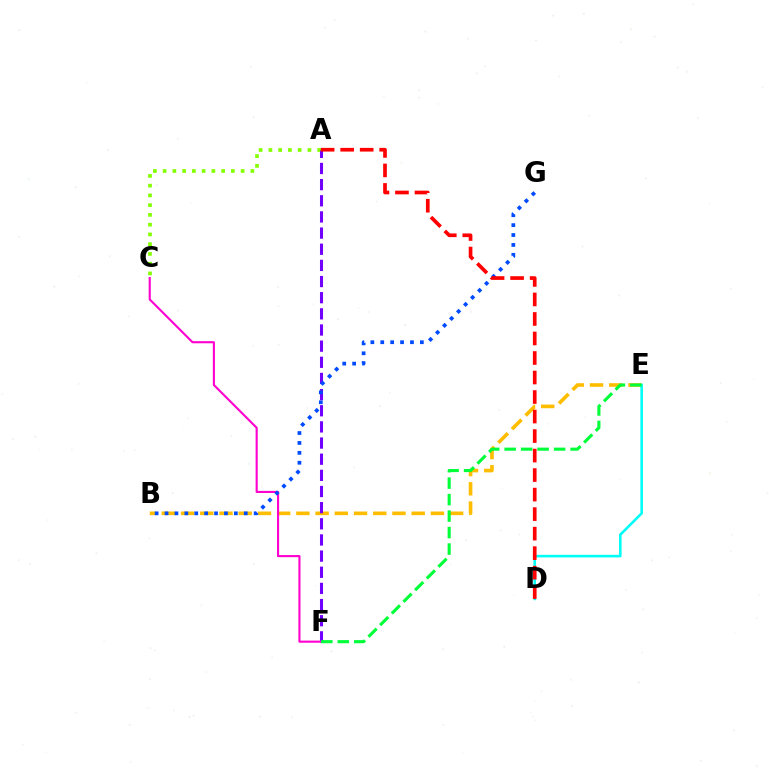{('A', 'C'): [{'color': '#84ff00', 'line_style': 'dotted', 'thickness': 2.65}], ('B', 'E'): [{'color': '#ffbd00', 'line_style': 'dashed', 'thickness': 2.61}], ('A', 'F'): [{'color': '#7200ff', 'line_style': 'dashed', 'thickness': 2.19}], ('C', 'F'): [{'color': '#ff00cf', 'line_style': 'solid', 'thickness': 1.52}], ('D', 'E'): [{'color': '#00fff6', 'line_style': 'solid', 'thickness': 1.86}], ('E', 'F'): [{'color': '#00ff39', 'line_style': 'dashed', 'thickness': 2.24}], ('B', 'G'): [{'color': '#004bff', 'line_style': 'dotted', 'thickness': 2.69}], ('A', 'D'): [{'color': '#ff0000', 'line_style': 'dashed', 'thickness': 2.65}]}